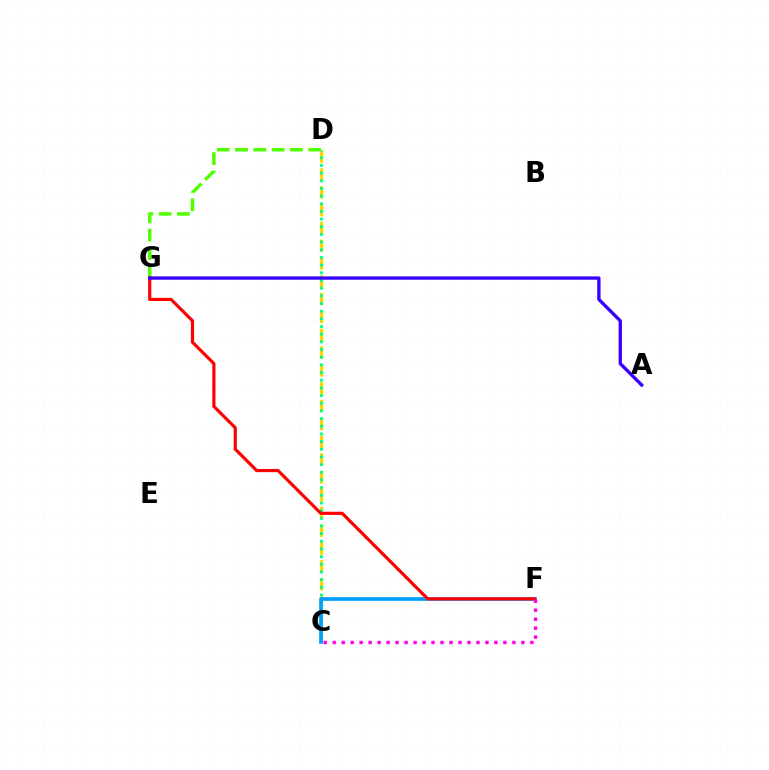{('C', 'D'): [{'color': '#ffd500', 'line_style': 'dashed', 'thickness': 2.42}, {'color': '#00ff86', 'line_style': 'dotted', 'thickness': 2.08}], ('D', 'G'): [{'color': '#4fff00', 'line_style': 'dashed', 'thickness': 2.49}], ('C', 'F'): [{'color': '#009eff', 'line_style': 'solid', 'thickness': 2.65}, {'color': '#ff00ed', 'line_style': 'dotted', 'thickness': 2.44}], ('F', 'G'): [{'color': '#ff0000', 'line_style': 'solid', 'thickness': 2.29}], ('A', 'G'): [{'color': '#3700ff', 'line_style': 'solid', 'thickness': 2.41}]}